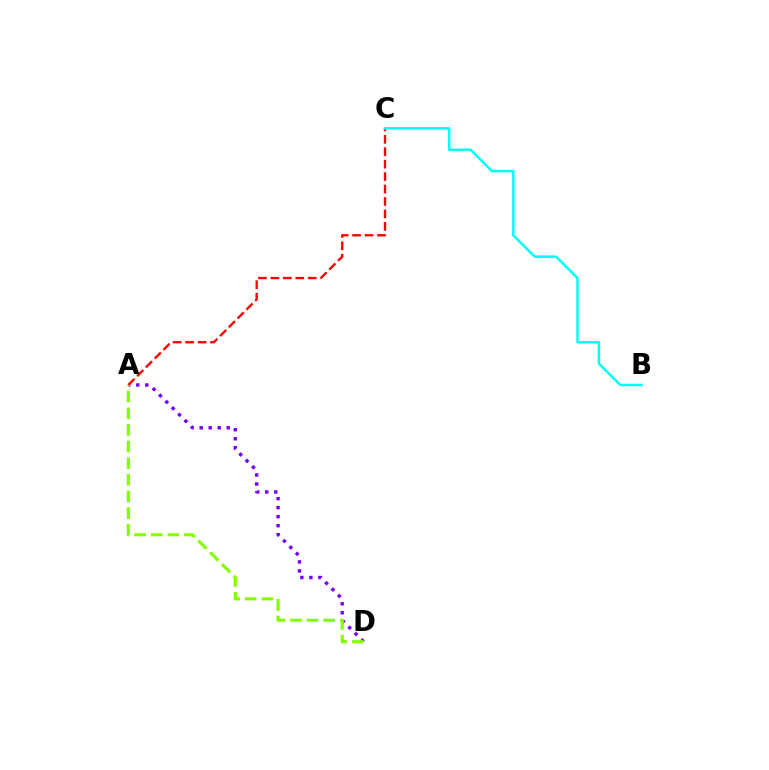{('A', 'D'): [{'color': '#7200ff', 'line_style': 'dotted', 'thickness': 2.45}, {'color': '#84ff00', 'line_style': 'dashed', 'thickness': 2.26}], ('A', 'C'): [{'color': '#ff0000', 'line_style': 'dashed', 'thickness': 1.69}], ('B', 'C'): [{'color': '#00fff6', 'line_style': 'solid', 'thickness': 1.79}]}